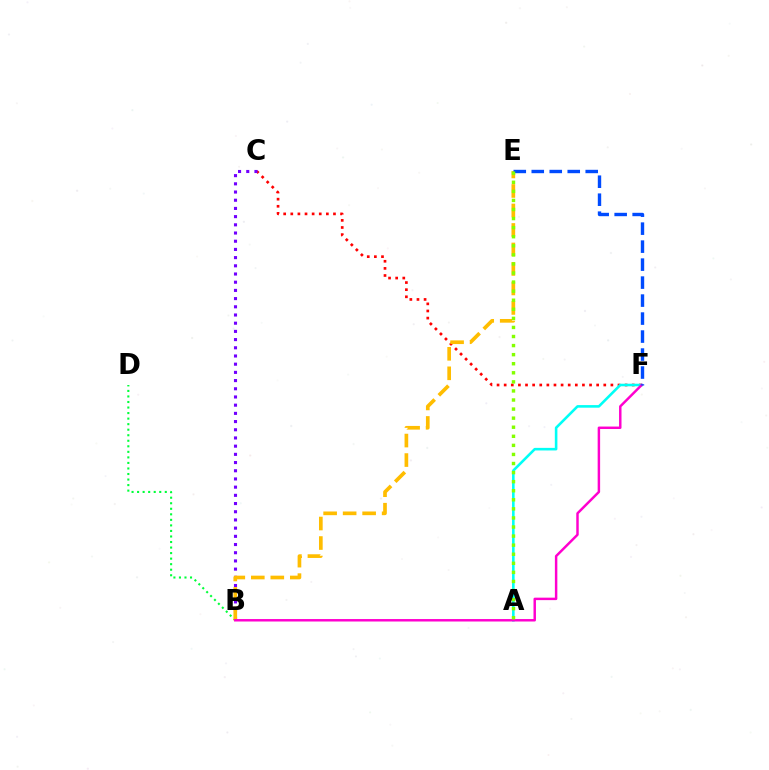{('B', 'D'): [{'color': '#00ff39', 'line_style': 'dotted', 'thickness': 1.5}], ('C', 'F'): [{'color': '#ff0000', 'line_style': 'dotted', 'thickness': 1.93}], ('A', 'F'): [{'color': '#00fff6', 'line_style': 'solid', 'thickness': 1.86}], ('B', 'C'): [{'color': '#7200ff', 'line_style': 'dotted', 'thickness': 2.23}], ('B', 'E'): [{'color': '#ffbd00', 'line_style': 'dashed', 'thickness': 2.65}], ('B', 'F'): [{'color': '#ff00cf', 'line_style': 'solid', 'thickness': 1.77}], ('E', 'F'): [{'color': '#004bff', 'line_style': 'dashed', 'thickness': 2.44}], ('A', 'E'): [{'color': '#84ff00', 'line_style': 'dotted', 'thickness': 2.46}]}